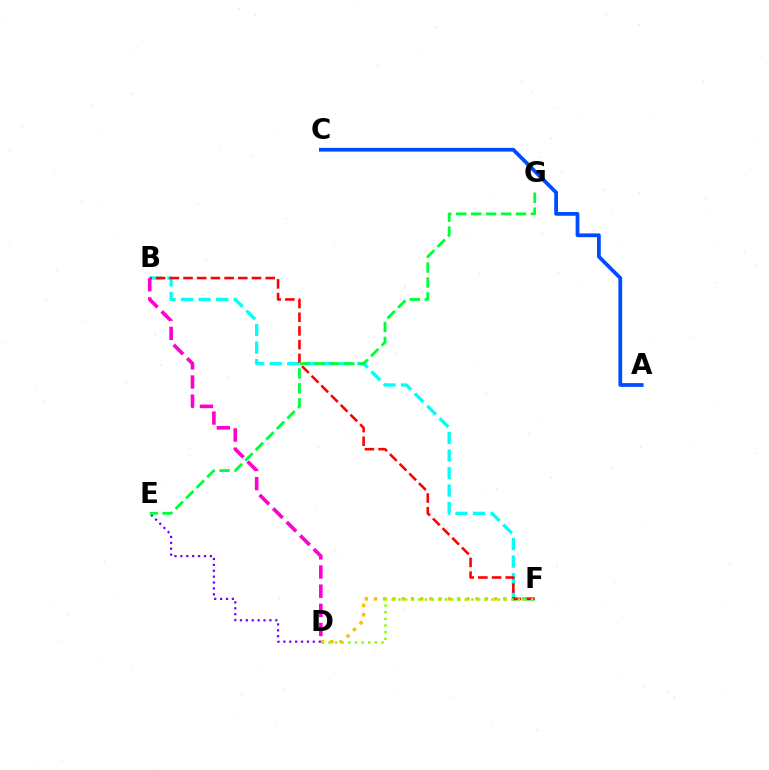{('D', 'F'): [{'color': '#ffbd00', 'line_style': 'dotted', 'thickness': 2.51}, {'color': '#84ff00', 'line_style': 'dotted', 'thickness': 1.8}], ('B', 'F'): [{'color': '#00fff6', 'line_style': 'dashed', 'thickness': 2.38}, {'color': '#ff0000', 'line_style': 'dashed', 'thickness': 1.86}], ('D', 'E'): [{'color': '#7200ff', 'line_style': 'dotted', 'thickness': 1.6}], ('A', 'C'): [{'color': '#004bff', 'line_style': 'solid', 'thickness': 2.7}], ('B', 'D'): [{'color': '#ff00cf', 'line_style': 'dashed', 'thickness': 2.6}], ('E', 'G'): [{'color': '#00ff39', 'line_style': 'dashed', 'thickness': 2.03}]}